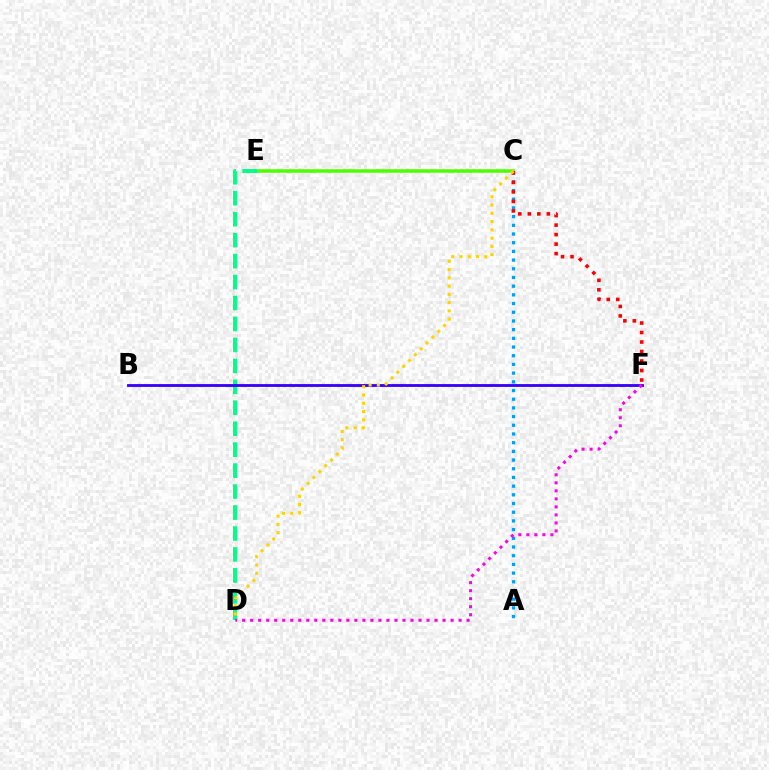{('C', 'E'): [{'color': '#4fff00', 'line_style': 'solid', 'thickness': 2.54}], ('A', 'C'): [{'color': '#009eff', 'line_style': 'dotted', 'thickness': 2.36}], ('D', 'E'): [{'color': '#00ff86', 'line_style': 'dashed', 'thickness': 2.85}], ('B', 'F'): [{'color': '#3700ff', 'line_style': 'solid', 'thickness': 2.04}], ('C', 'F'): [{'color': '#ff0000', 'line_style': 'dotted', 'thickness': 2.58}], ('C', 'D'): [{'color': '#ffd500', 'line_style': 'dotted', 'thickness': 2.24}], ('D', 'F'): [{'color': '#ff00ed', 'line_style': 'dotted', 'thickness': 2.18}]}